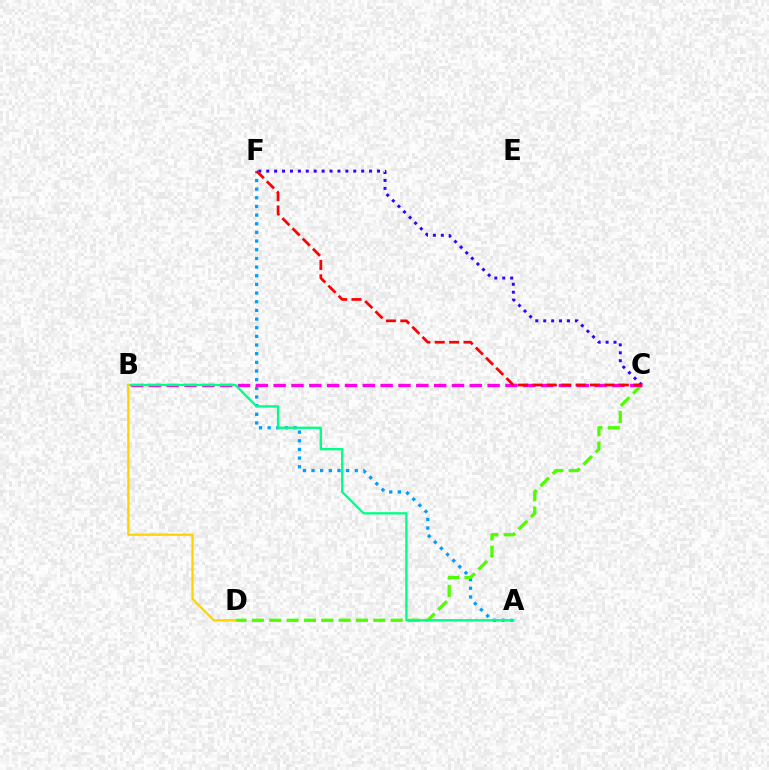{('A', 'F'): [{'color': '#009eff', 'line_style': 'dotted', 'thickness': 2.35}], ('C', 'D'): [{'color': '#4fff00', 'line_style': 'dashed', 'thickness': 2.36}], ('C', 'F'): [{'color': '#3700ff', 'line_style': 'dotted', 'thickness': 2.15}, {'color': '#ff0000', 'line_style': 'dashed', 'thickness': 1.96}], ('B', 'C'): [{'color': '#ff00ed', 'line_style': 'dashed', 'thickness': 2.42}], ('A', 'B'): [{'color': '#00ff86', 'line_style': 'solid', 'thickness': 1.68}], ('B', 'D'): [{'color': '#ffd500', 'line_style': 'solid', 'thickness': 1.66}]}